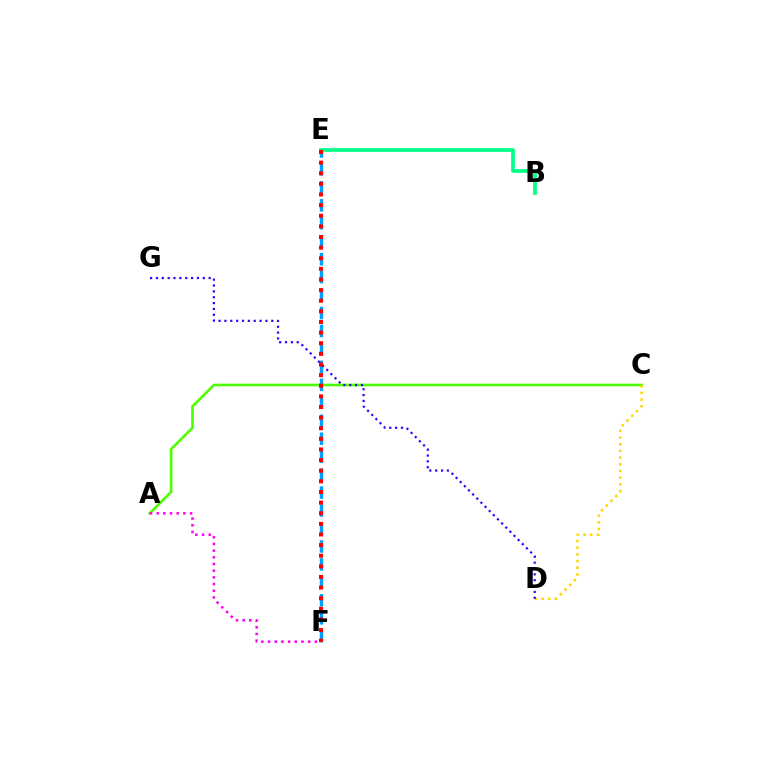{('A', 'C'): [{'color': '#4fff00', 'line_style': 'solid', 'thickness': 1.92}], ('C', 'D'): [{'color': '#ffd500', 'line_style': 'dotted', 'thickness': 1.82}], ('A', 'F'): [{'color': '#ff00ed', 'line_style': 'dotted', 'thickness': 1.82}], ('B', 'E'): [{'color': '#00ff86', 'line_style': 'solid', 'thickness': 2.65}], ('E', 'F'): [{'color': '#009eff', 'line_style': 'dashed', 'thickness': 2.44}, {'color': '#ff0000', 'line_style': 'dotted', 'thickness': 2.89}], ('D', 'G'): [{'color': '#3700ff', 'line_style': 'dotted', 'thickness': 1.59}]}